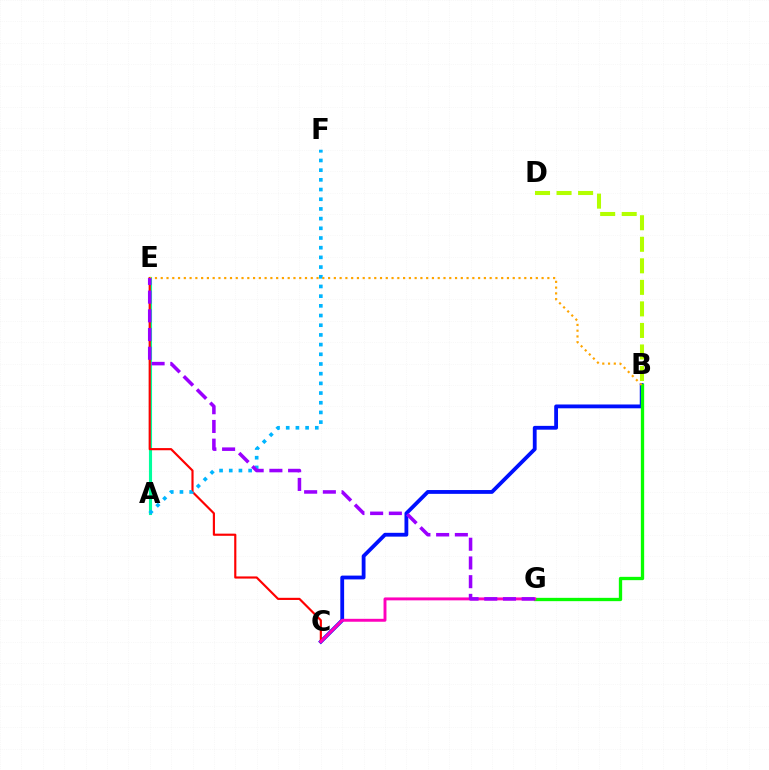{('B', 'C'): [{'color': '#0010ff', 'line_style': 'solid', 'thickness': 2.74}], ('B', 'D'): [{'color': '#b3ff00', 'line_style': 'dashed', 'thickness': 2.93}], ('A', 'E'): [{'color': '#00ff9d', 'line_style': 'solid', 'thickness': 2.24}], ('B', 'G'): [{'color': '#08ff00', 'line_style': 'solid', 'thickness': 2.38}], ('C', 'E'): [{'color': '#ff0000', 'line_style': 'solid', 'thickness': 1.55}], ('A', 'F'): [{'color': '#00b5ff', 'line_style': 'dotted', 'thickness': 2.63}], ('C', 'G'): [{'color': '#ff00bd', 'line_style': 'solid', 'thickness': 2.1}], ('B', 'E'): [{'color': '#ffa500', 'line_style': 'dotted', 'thickness': 1.57}], ('E', 'G'): [{'color': '#9b00ff', 'line_style': 'dashed', 'thickness': 2.54}]}